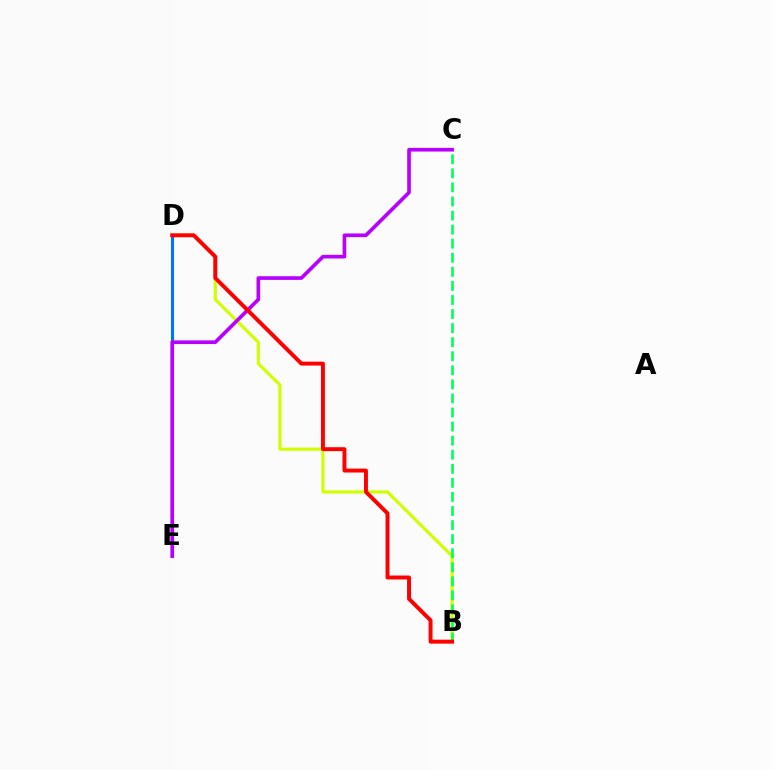{('B', 'D'): [{'color': '#d1ff00', 'line_style': 'solid', 'thickness': 2.28}, {'color': '#ff0000', 'line_style': 'solid', 'thickness': 2.83}], ('D', 'E'): [{'color': '#0074ff', 'line_style': 'solid', 'thickness': 2.24}], ('B', 'C'): [{'color': '#00ff5c', 'line_style': 'dashed', 'thickness': 1.91}], ('C', 'E'): [{'color': '#b900ff', 'line_style': 'solid', 'thickness': 2.63}]}